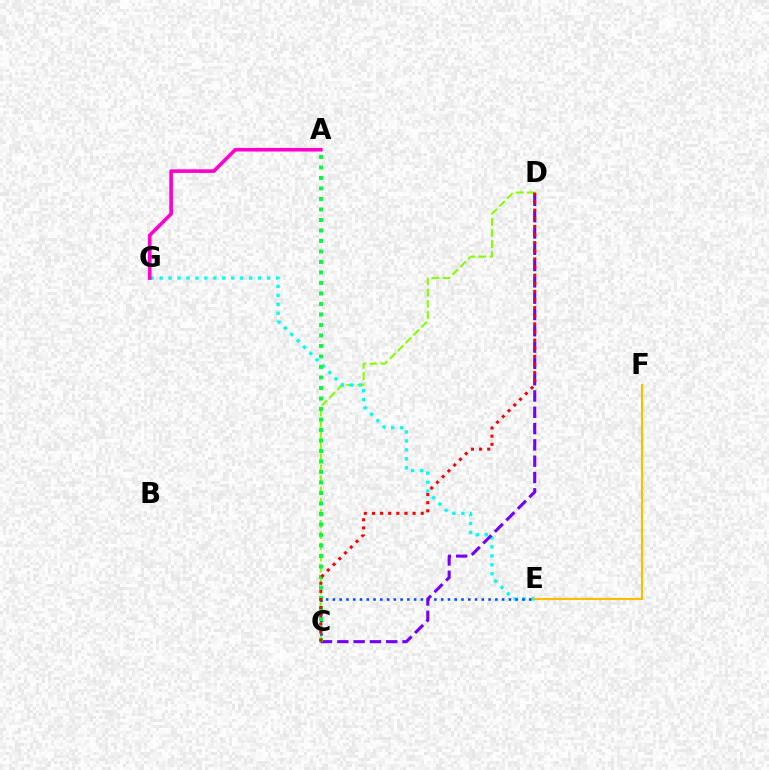{('C', 'D'): [{'color': '#84ff00', 'line_style': 'dashed', 'thickness': 1.51}, {'color': '#7200ff', 'line_style': 'dashed', 'thickness': 2.21}, {'color': '#ff0000', 'line_style': 'dotted', 'thickness': 2.21}], ('E', 'G'): [{'color': '#00fff6', 'line_style': 'dotted', 'thickness': 2.43}], ('C', 'E'): [{'color': '#004bff', 'line_style': 'dotted', 'thickness': 1.84}], ('A', 'G'): [{'color': '#ff00cf', 'line_style': 'solid', 'thickness': 2.61}], ('A', 'C'): [{'color': '#00ff39', 'line_style': 'dotted', 'thickness': 2.85}], ('E', 'F'): [{'color': '#ffbd00', 'line_style': 'solid', 'thickness': 1.57}]}